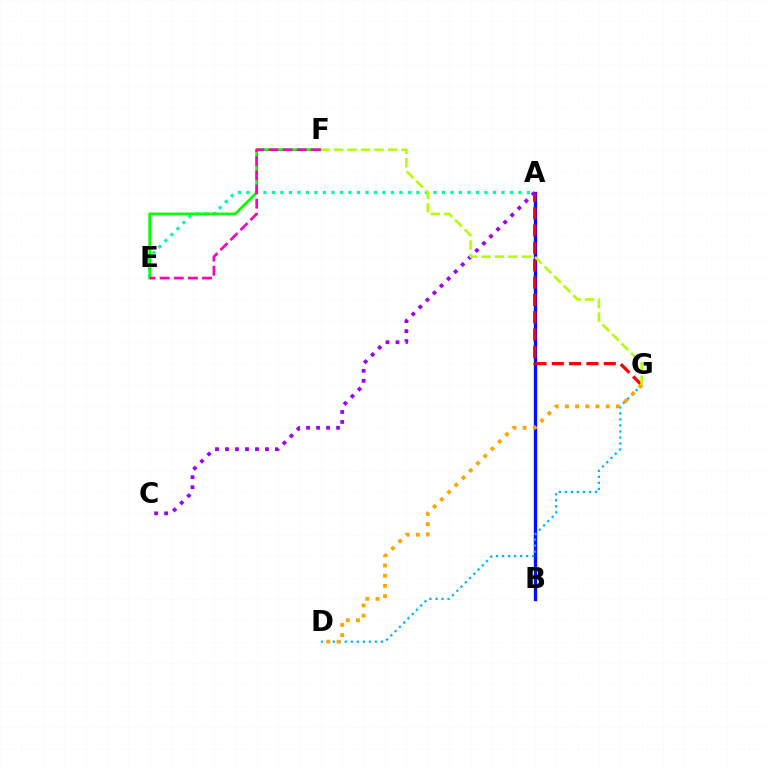{('A', 'B'): [{'color': '#0010ff', 'line_style': 'solid', 'thickness': 2.41}], ('A', 'E'): [{'color': '#00ff9d', 'line_style': 'dotted', 'thickness': 2.31}], ('E', 'F'): [{'color': '#08ff00', 'line_style': 'solid', 'thickness': 1.99}, {'color': '#ff00bd', 'line_style': 'dashed', 'thickness': 1.92}], ('D', 'G'): [{'color': '#00b5ff', 'line_style': 'dotted', 'thickness': 1.64}, {'color': '#ffa500', 'line_style': 'dotted', 'thickness': 2.78}], ('A', 'G'): [{'color': '#ff0000', 'line_style': 'dashed', 'thickness': 2.36}], ('A', 'C'): [{'color': '#9b00ff', 'line_style': 'dotted', 'thickness': 2.72}], ('F', 'G'): [{'color': '#b3ff00', 'line_style': 'dashed', 'thickness': 1.83}]}